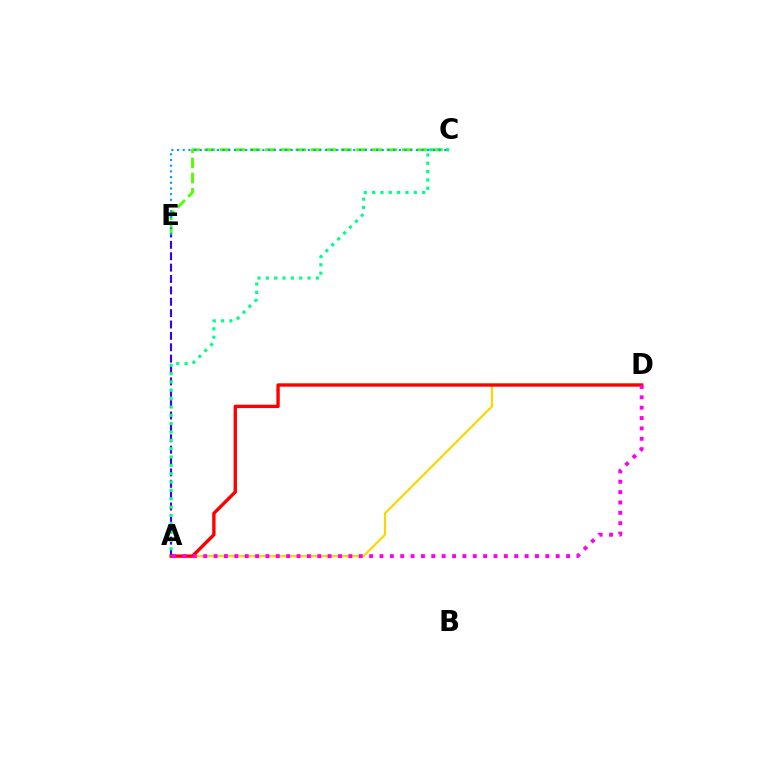{('C', 'E'): [{'color': '#4fff00', 'line_style': 'dashed', 'thickness': 2.06}, {'color': '#009eff', 'line_style': 'dotted', 'thickness': 1.54}], ('A', 'E'): [{'color': '#3700ff', 'line_style': 'dashed', 'thickness': 1.55}], ('A', 'D'): [{'color': '#ffd500', 'line_style': 'solid', 'thickness': 1.59}, {'color': '#ff0000', 'line_style': 'solid', 'thickness': 2.43}, {'color': '#ff00ed', 'line_style': 'dotted', 'thickness': 2.82}], ('A', 'C'): [{'color': '#00ff86', 'line_style': 'dotted', 'thickness': 2.27}]}